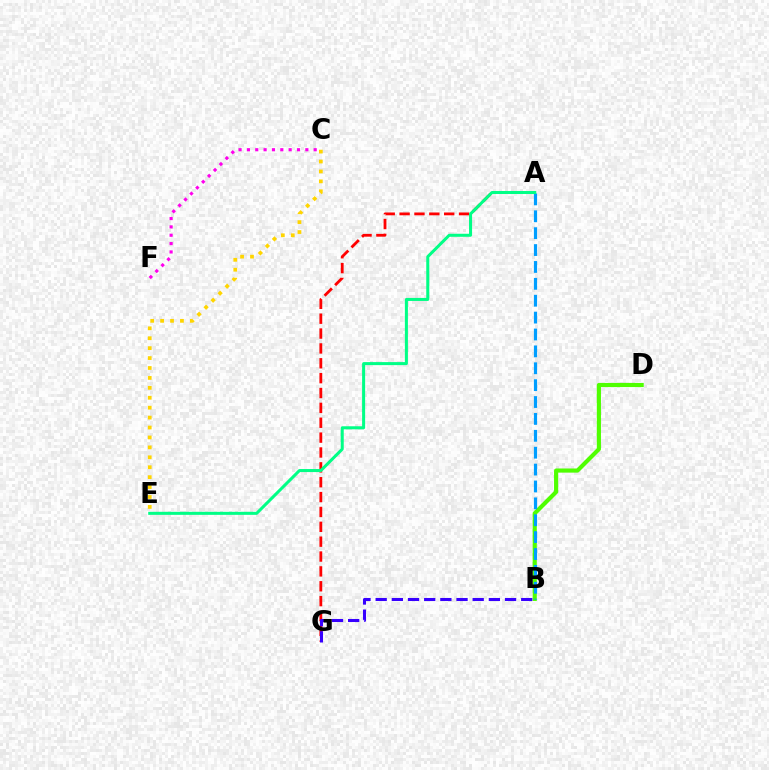{('C', 'E'): [{'color': '#ffd500', 'line_style': 'dotted', 'thickness': 2.7}], ('A', 'G'): [{'color': '#ff0000', 'line_style': 'dashed', 'thickness': 2.02}], ('C', 'F'): [{'color': '#ff00ed', 'line_style': 'dotted', 'thickness': 2.27}], ('B', 'D'): [{'color': '#4fff00', 'line_style': 'solid', 'thickness': 2.98}], ('A', 'B'): [{'color': '#009eff', 'line_style': 'dashed', 'thickness': 2.29}], ('B', 'G'): [{'color': '#3700ff', 'line_style': 'dashed', 'thickness': 2.2}], ('A', 'E'): [{'color': '#00ff86', 'line_style': 'solid', 'thickness': 2.18}]}